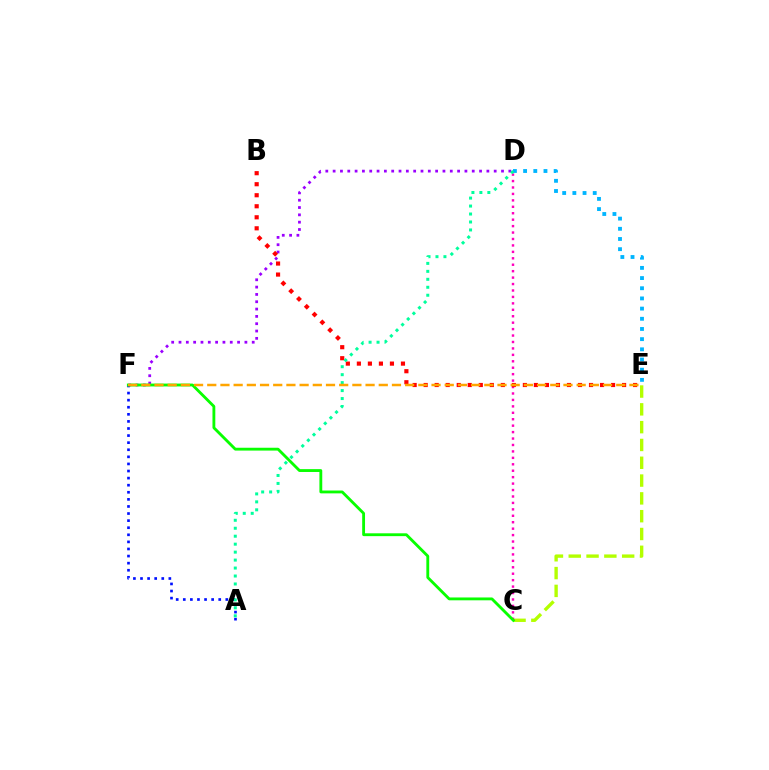{('C', 'E'): [{'color': '#b3ff00', 'line_style': 'dashed', 'thickness': 2.42}], ('A', 'F'): [{'color': '#0010ff', 'line_style': 'dotted', 'thickness': 1.93}], ('C', 'D'): [{'color': '#ff00bd', 'line_style': 'dotted', 'thickness': 1.75}], ('D', 'F'): [{'color': '#9b00ff', 'line_style': 'dotted', 'thickness': 1.99}], ('B', 'E'): [{'color': '#ff0000', 'line_style': 'dotted', 'thickness': 2.99}], ('D', 'E'): [{'color': '#00b5ff', 'line_style': 'dotted', 'thickness': 2.77}], ('C', 'F'): [{'color': '#08ff00', 'line_style': 'solid', 'thickness': 2.05}], ('A', 'D'): [{'color': '#00ff9d', 'line_style': 'dotted', 'thickness': 2.16}], ('E', 'F'): [{'color': '#ffa500', 'line_style': 'dashed', 'thickness': 1.79}]}